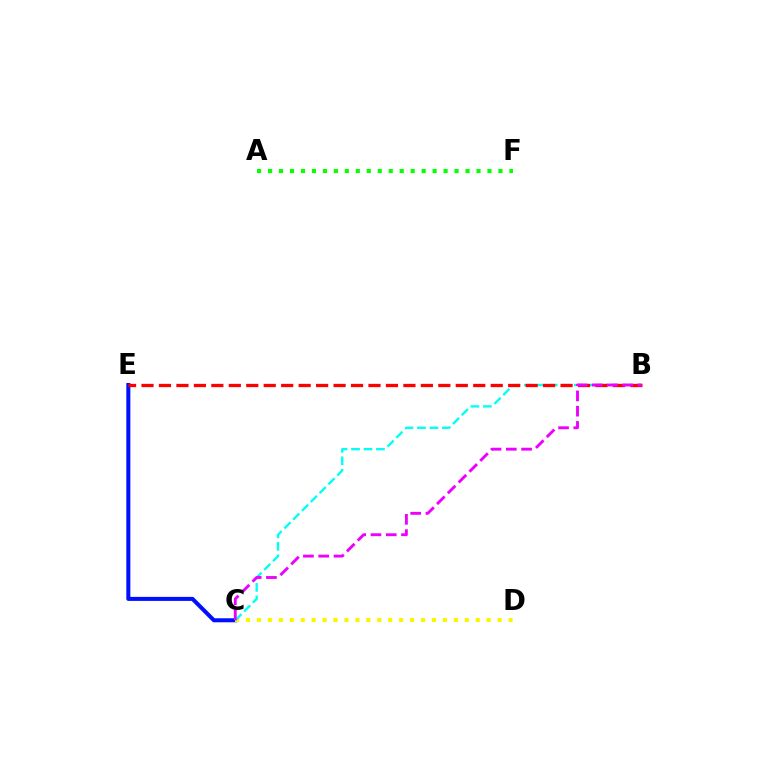{('C', 'E'): [{'color': '#0010ff', 'line_style': 'solid', 'thickness': 2.9}], ('C', 'D'): [{'color': '#fcf500', 'line_style': 'dotted', 'thickness': 2.97}], ('B', 'C'): [{'color': '#00fff6', 'line_style': 'dashed', 'thickness': 1.69}, {'color': '#ee00ff', 'line_style': 'dashed', 'thickness': 2.08}], ('B', 'E'): [{'color': '#ff0000', 'line_style': 'dashed', 'thickness': 2.37}], ('A', 'F'): [{'color': '#08ff00', 'line_style': 'dotted', 'thickness': 2.98}]}